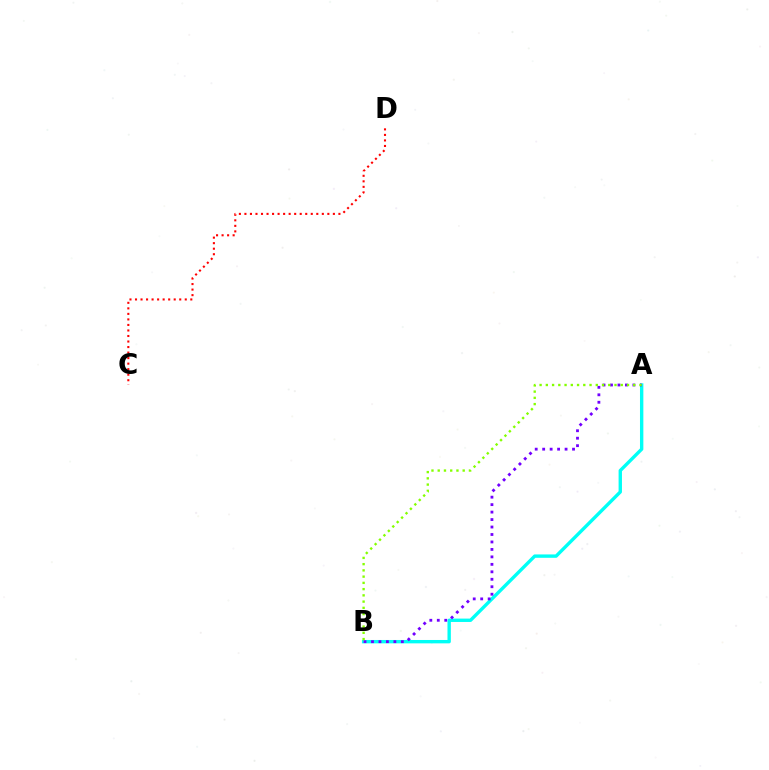{('A', 'B'): [{'color': '#00fff6', 'line_style': 'solid', 'thickness': 2.43}, {'color': '#7200ff', 'line_style': 'dotted', 'thickness': 2.03}, {'color': '#84ff00', 'line_style': 'dotted', 'thickness': 1.7}], ('C', 'D'): [{'color': '#ff0000', 'line_style': 'dotted', 'thickness': 1.5}]}